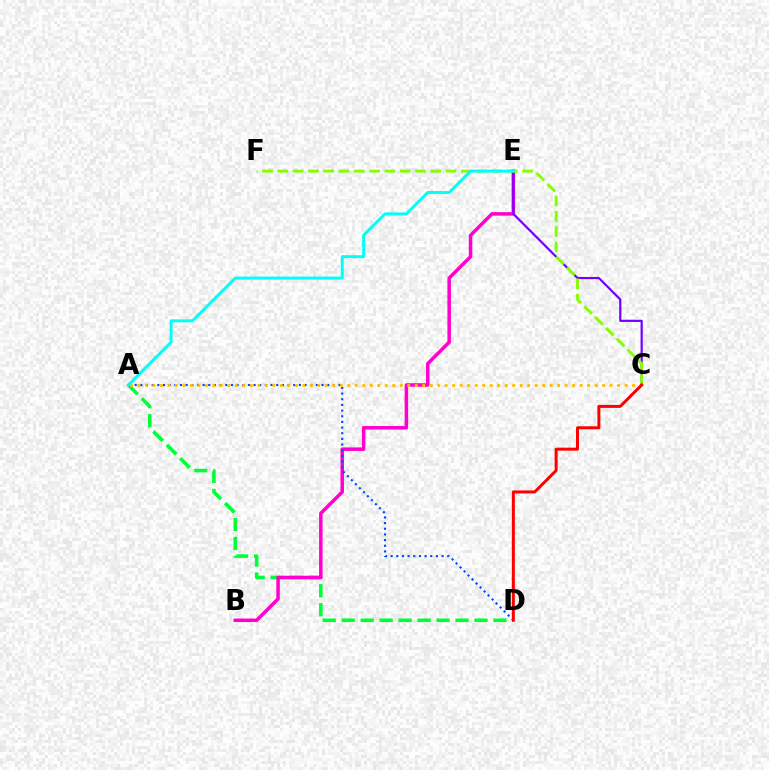{('A', 'D'): [{'color': '#00ff39', 'line_style': 'dashed', 'thickness': 2.58}, {'color': '#004bff', 'line_style': 'dotted', 'thickness': 1.54}], ('B', 'E'): [{'color': '#ff00cf', 'line_style': 'solid', 'thickness': 2.52}], ('C', 'E'): [{'color': '#7200ff', 'line_style': 'solid', 'thickness': 1.58}], ('A', 'C'): [{'color': '#ffbd00', 'line_style': 'dotted', 'thickness': 2.04}], ('C', 'F'): [{'color': '#84ff00', 'line_style': 'dashed', 'thickness': 2.08}], ('A', 'E'): [{'color': '#00fff6', 'line_style': 'solid', 'thickness': 2.11}], ('C', 'D'): [{'color': '#ff0000', 'line_style': 'solid', 'thickness': 2.16}]}